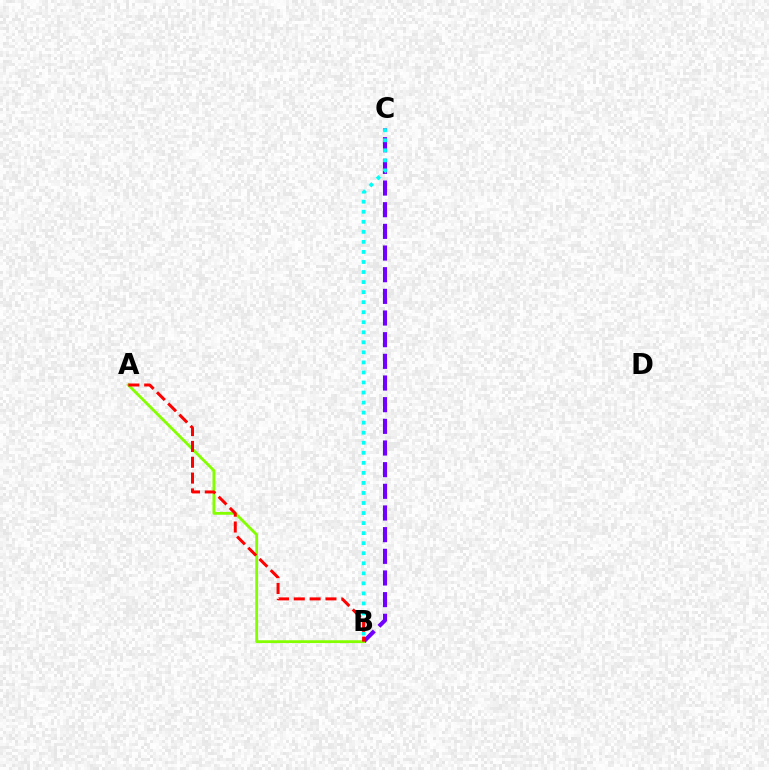{('B', 'C'): [{'color': '#7200ff', 'line_style': 'dashed', 'thickness': 2.94}, {'color': '#00fff6', 'line_style': 'dotted', 'thickness': 2.73}], ('A', 'B'): [{'color': '#84ff00', 'line_style': 'solid', 'thickness': 2.04}, {'color': '#ff0000', 'line_style': 'dashed', 'thickness': 2.15}]}